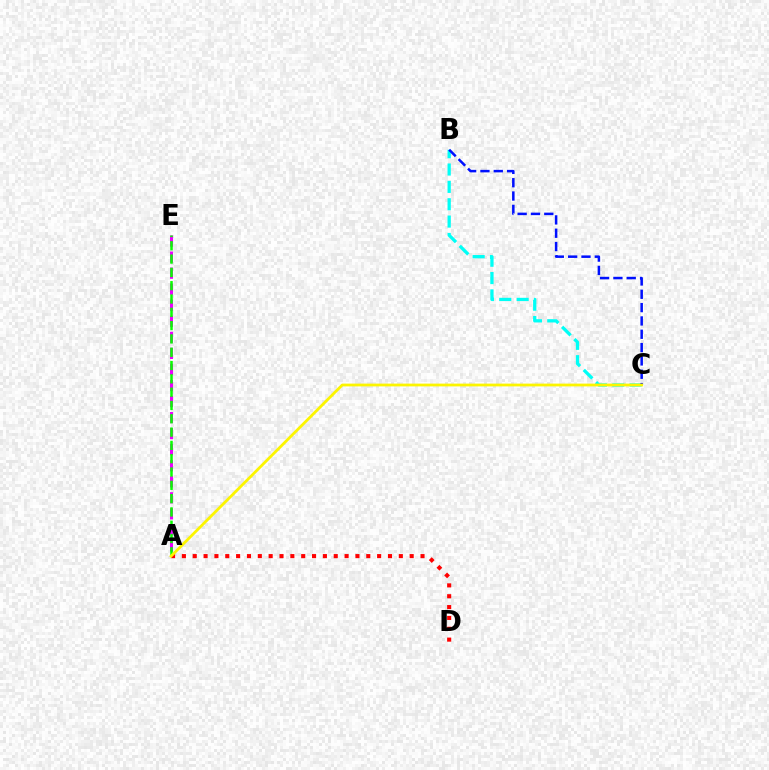{('B', 'C'): [{'color': '#00fff6', 'line_style': 'dashed', 'thickness': 2.36}, {'color': '#0010ff', 'line_style': 'dashed', 'thickness': 1.81}], ('A', 'E'): [{'color': '#ee00ff', 'line_style': 'dashed', 'thickness': 2.18}, {'color': '#08ff00', 'line_style': 'dashed', 'thickness': 1.81}], ('A', 'D'): [{'color': '#ff0000', 'line_style': 'dotted', 'thickness': 2.95}], ('A', 'C'): [{'color': '#fcf500', 'line_style': 'solid', 'thickness': 2.0}]}